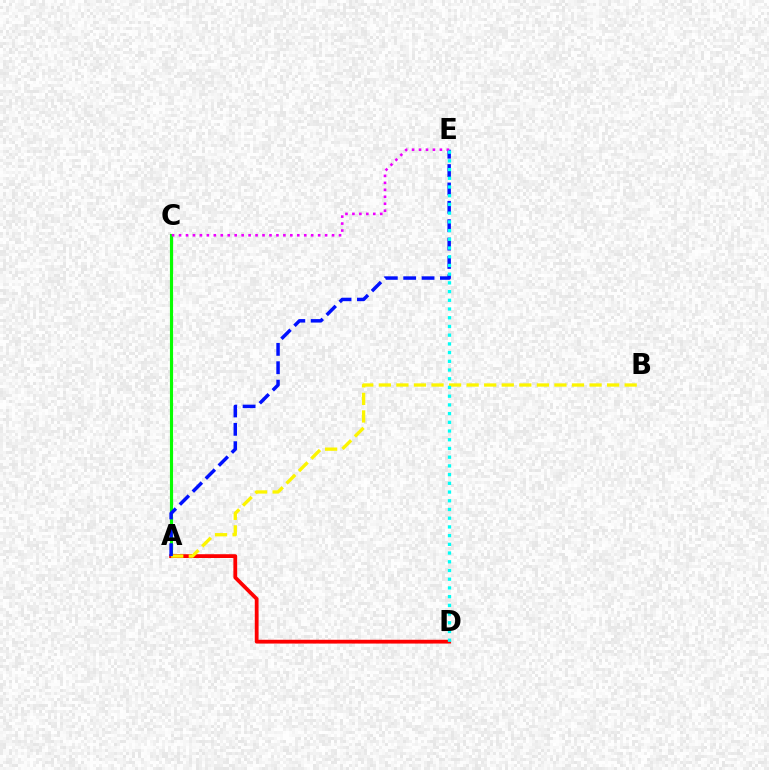{('A', 'C'): [{'color': '#08ff00', 'line_style': 'solid', 'thickness': 2.26}], ('A', 'D'): [{'color': '#ff0000', 'line_style': 'solid', 'thickness': 2.73}], ('A', 'B'): [{'color': '#fcf500', 'line_style': 'dashed', 'thickness': 2.39}], ('A', 'E'): [{'color': '#0010ff', 'line_style': 'dashed', 'thickness': 2.5}], ('C', 'E'): [{'color': '#ee00ff', 'line_style': 'dotted', 'thickness': 1.89}], ('D', 'E'): [{'color': '#00fff6', 'line_style': 'dotted', 'thickness': 2.37}]}